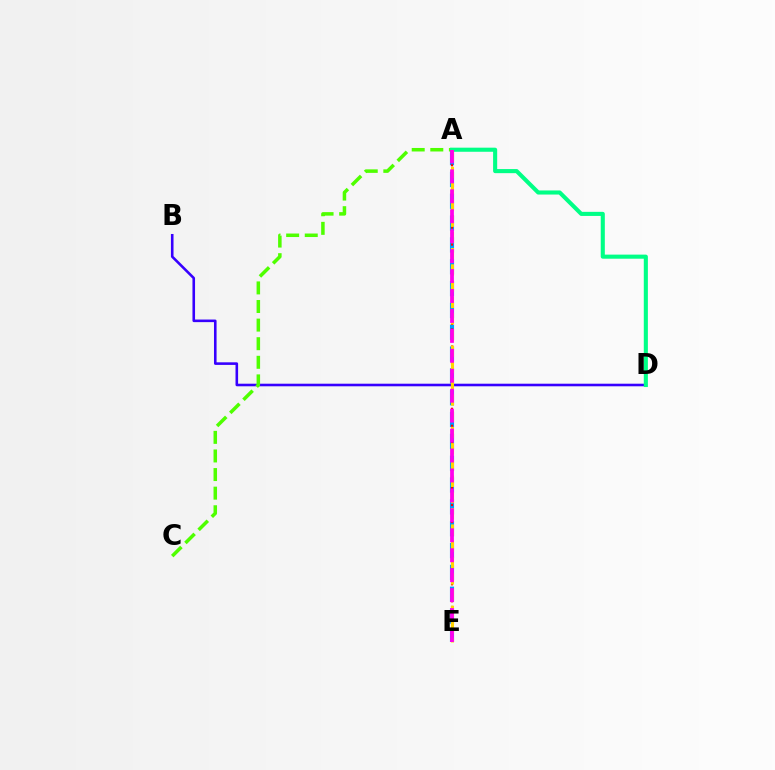{('A', 'E'): [{'color': '#009eff', 'line_style': 'dashed', 'thickness': 2.97}, {'color': '#ff0000', 'line_style': 'dotted', 'thickness': 1.54}, {'color': '#ffd500', 'line_style': 'dashed', 'thickness': 2.21}, {'color': '#ff00ed', 'line_style': 'dashed', 'thickness': 2.71}], ('B', 'D'): [{'color': '#3700ff', 'line_style': 'solid', 'thickness': 1.86}], ('A', 'C'): [{'color': '#4fff00', 'line_style': 'dashed', 'thickness': 2.53}], ('A', 'D'): [{'color': '#00ff86', 'line_style': 'solid', 'thickness': 2.95}]}